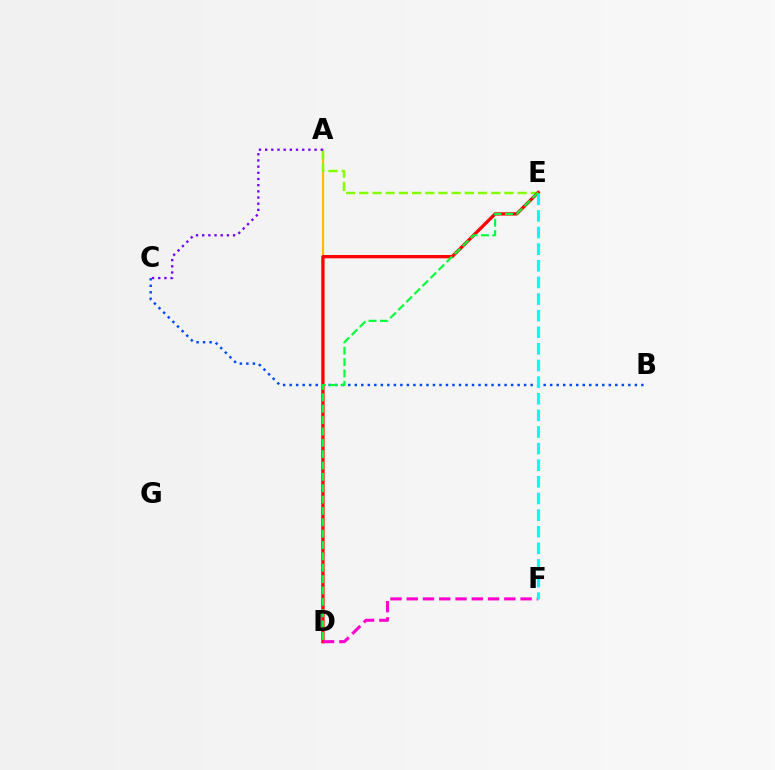{('A', 'D'): [{'color': '#ffbd00', 'line_style': 'solid', 'thickness': 1.59}], ('A', 'E'): [{'color': '#84ff00', 'line_style': 'dashed', 'thickness': 1.79}], ('B', 'C'): [{'color': '#004bff', 'line_style': 'dotted', 'thickness': 1.77}], ('D', 'E'): [{'color': '#ff0000', 'line_style': 'solid', 'thickness': 2.37}, {'color': '#00ff39', 'line_style': 'dashed', 'thickness': 1.54}], ('D', 'F'): [{'color': '#ff00cf', 'line_style': 'dashed', 'thickness': 2.21}], ('A', 'C'): [{'color': '#7200ff', 'line_style': 'dotted', 'thickness': 1.68}], ('E', 'F'): [{'color': '#00fff6', 'line_style': 'dashed', 'thickness': 2.26}]}